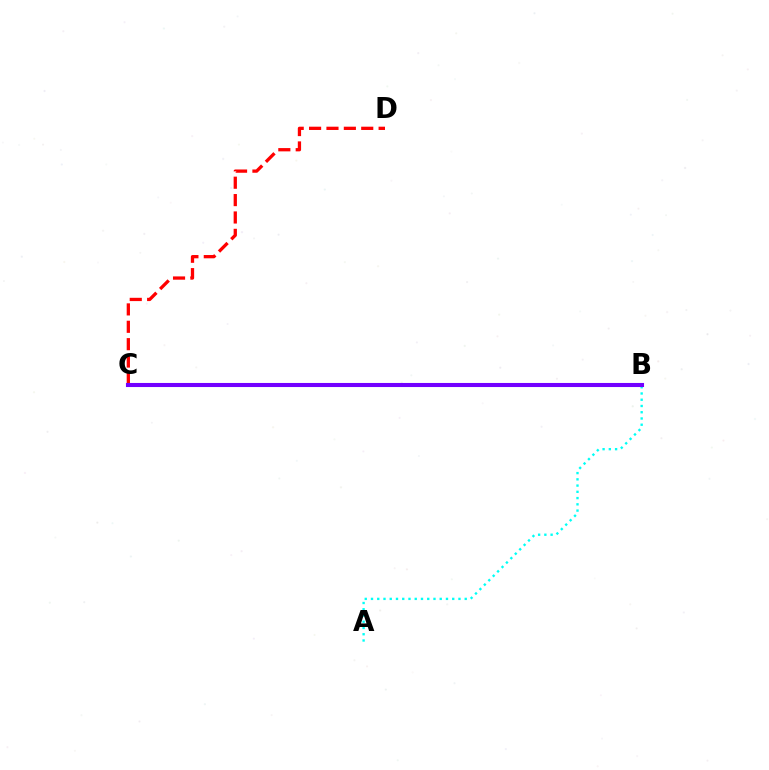{('B', 'C'): [{'color': '#84ff00', 'line_style': 'dotted', 'thickness': 2.68}, {'color': '#7200ff', 'line_style': 'solid', 'thickness': 2.93}], ('A', 'B'): [{'color': '#00fff6', 'line_style': 'dotted', 'thickness': 1.7}], ('C', 'D'): [{'color': '#ff0000', 'line_style': 'dashed', 'thickness': 2.36}]}